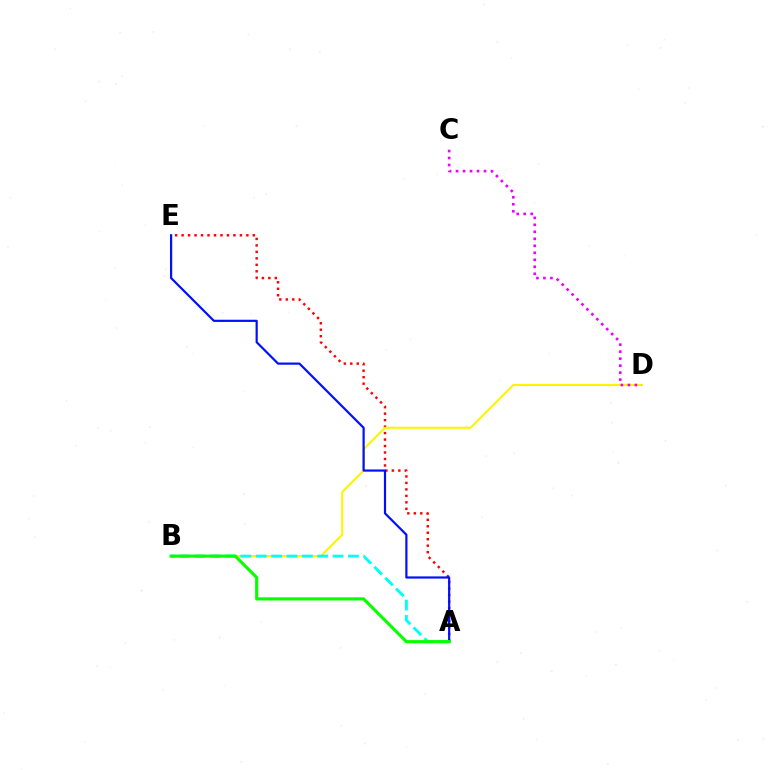{('A', 'E'): [{'color': '#ff0000', 'line_style': 'dotted', 'thickness': 1.76}, {'color': '#0010ff', 'line_style': 'solid', 'thickness': 1.58}], ('B', 'D'): [{'color': '#fcf500', 'line_style': 'solid', 'thickness': 1.51}], ('C', 'D'): [{'color': '#ee00ff', 'line_style': 'dotted', 'thickness': 1.9}], ('A', 'B'): [{'color': '#00fff6', 'line_style': 'dashed', 'thickness': 2.09}, {'color': '#08ff00', 'line_style': 'solid', 'thickness': 2.25}]}